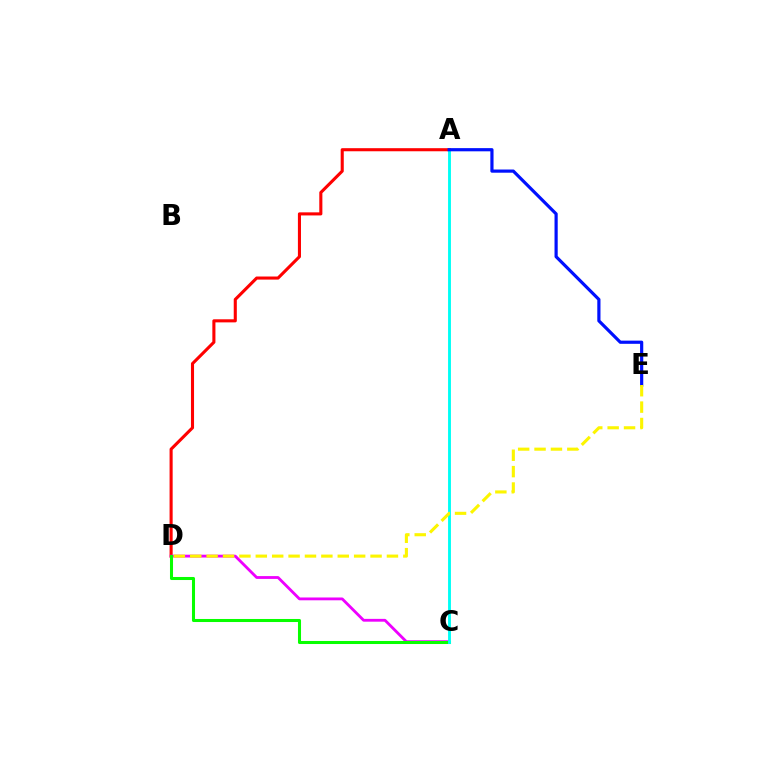{('A', 'D'): [{'color': '#ff0000', 'line_style': 'solid', 'thickness': 2.22}], ('C', 'D'): [{'color': '#ee00ff', 'line_style': 'solid', 'thickness': 2.03}, {'color': '#08ff00', 'line_style': 'solid', 'thickness': 2.19}], ('A', 'C'): [{'color': '#00fff6', 'line_style': 'solid', 'thickness': 2.08}], ('A', 'E'): [{'color': '#0010ff', 'line_style': 'solid', 'thickness': 2.29}], ('D', 'E'): [{'color': '#fcf500', 'line_style': 'dashed', 'thickness': 2.23}]}